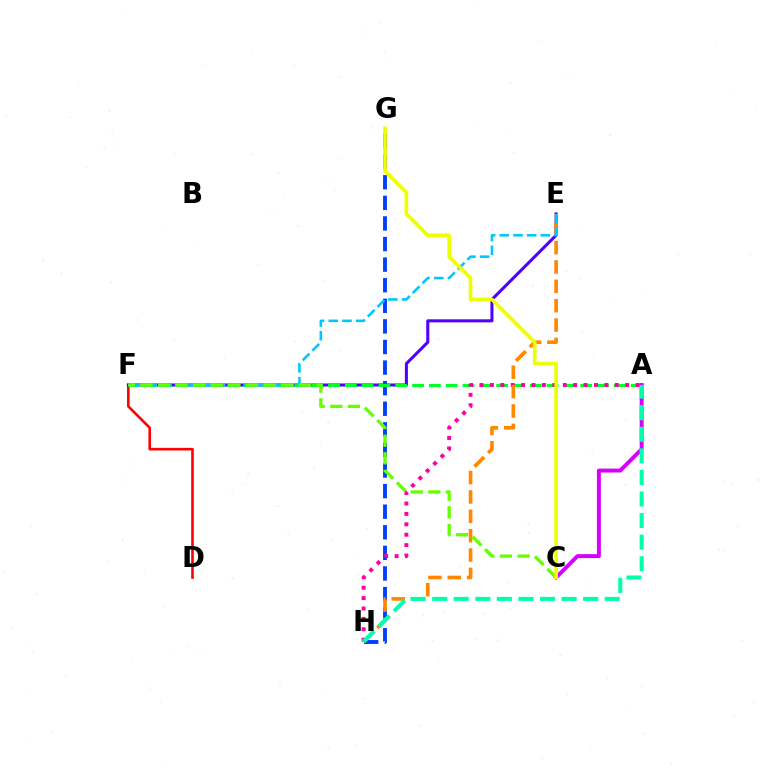{('D', 'F'): [{'color': '#ff0000', 'line_style': 'solid', 'thickness': 1.88}], ('E', 'F'): [{'color': '#4f00ff', 'line_style': 'solid', 'thickness': 2.19}, {'color': '#00c7ff', 'line_style': 'dashed', 'thickness': 1.86}], ('G', 'H'): [{'color': '#003fff', 'line_style': 'dashed', 'thickness': 2.8}], ('A', 'F'): [{'color': '#00ff27', 'line_style': 'dashed', 'thickness': 2.28}], ('A', 'H'): [{'color': '#ff00a0', 'line_style': 'dotted', 'thickness': 2.83}, {'color': '#00ffaf', 'line_style': 'dashed', 'thickness': 2.93}], ('A', 'C'): [{'color': '#d600ff', 'line_style': 'solid', 'thickness': 2.84}], ('E', 'H'): [{'color': '#ff8800', 'line_style': 'dashed', 'thickness': 2.63}], ('C', 'F'): [{'color': '#66ff00', 'line_style': 'dashed', 'thickness': 2.39}], ('C', 'G'): [{'color': '#eeff00', 'line_style': 'solid', 'thickness': 2.64}]}